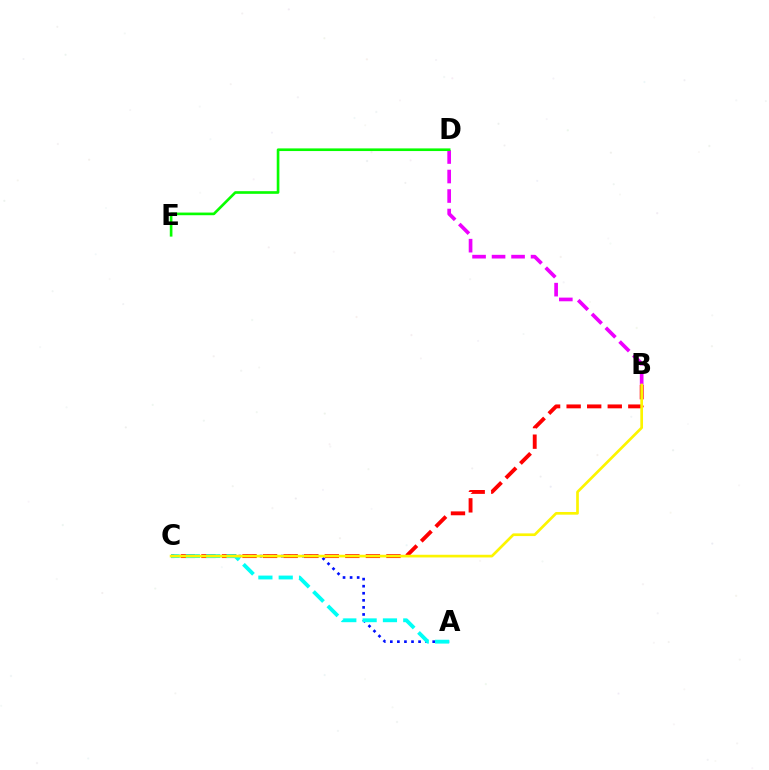{('A', 'C'): [{'color': '#0010ff', 'line_style': 'dotted', 'thickness': 1.92}, {'color': '#00fff6', 'line_style': 'dashed', 'thickness': 2.76}], ('B', 'D'): [{'color': '#ee00ff', 'line_style': 'dashed', 'thickness': 2.65}], ('B', 'C'): [{'color': '#ff0000', 'line_style': 'dashed', 'thickness': 2.79}, {'color': '#fcf500', 'line_style': 'solid', 'thickness': 1.93}], ('D', 'E'): [{'color': '#08ff00', 'line_style': 'solid', 'thickness': 1.91}]}